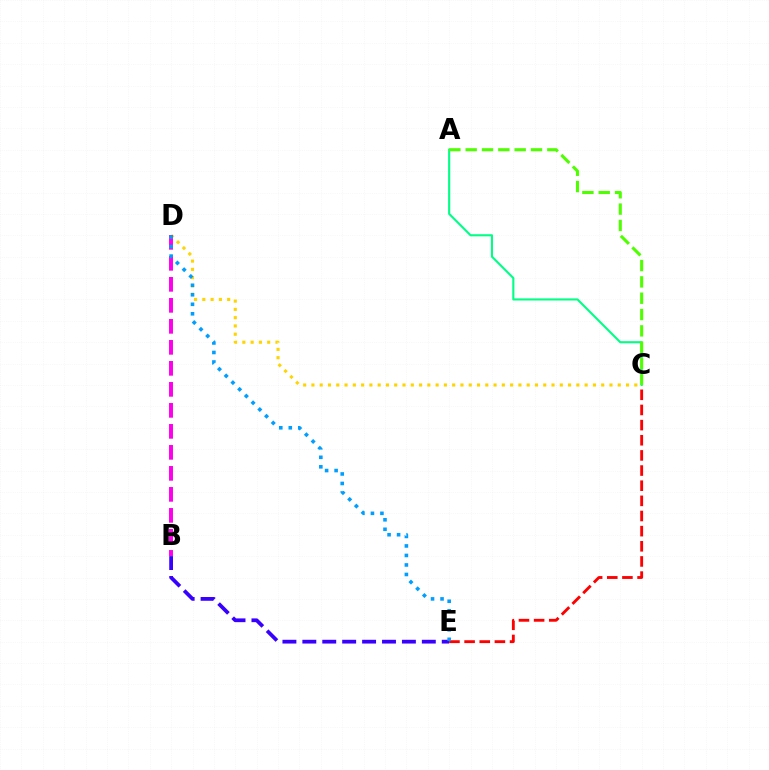{('C', 'D'): [{'color': '#ffd500', 'line_style': 'dotted', 'thickness': 2.25}], ('C', 'E'): [{'color': '#ff0000', 'line_style': 'dashed', 'thickness': 2.06}], ('A', 'C'): [{'color': '#00ff86', 'line_style': 'solid', 'thickness': 1.51}, {'color': '#4fff00', 'line_style': 'dashed', 'thickness': 2.22}], ('B', 'E'): [{'color': '#3700ff', 'line_style': 'dashed', 'thickness': 2.71}], ('B', 'D'): [{'color': '#ff00ed', 'line_style': 'dashed', 'thickness': 2.85}], ('D', 'E'): [{'color': '#009eff', 'line_style': 'dotted', 'thickness': 2.58}]}